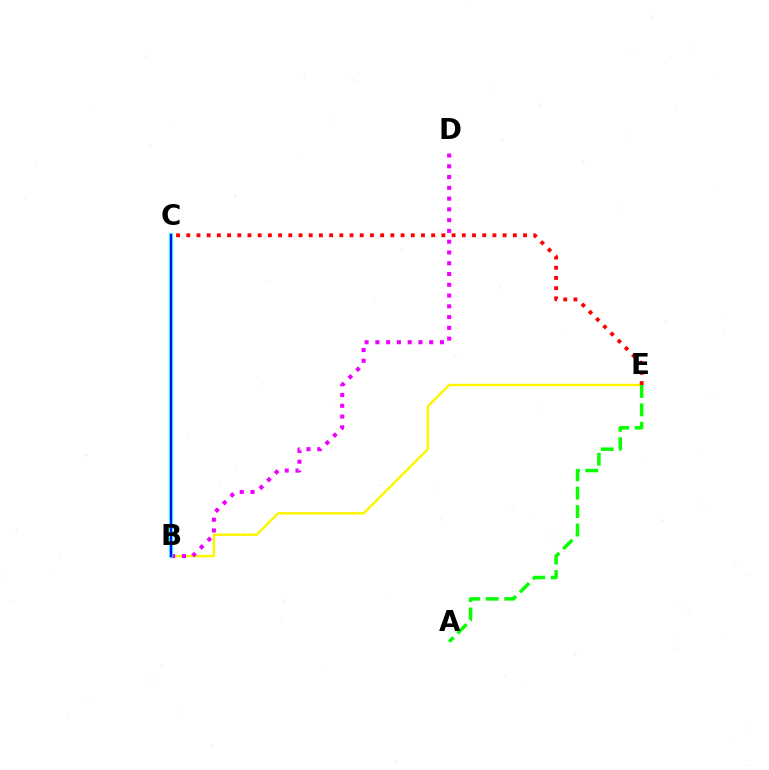{('B', 'E'): [{'color': '#fcf500', 'line_style': 'solid', 'thickness': 1.75}], ('C', 'E'): [{'color': '#ff0000', 'line_style': 'dotted', 'thickness': 2.77}], ('B', 'D'): [{'color': '#ee00ff', 'line_style': 'dotted', 'thickness': 2.93}], ('A', 'E'): [{'color': '#08ff00', 'line_style': 'dashed', 'thickness': 2.5}], ('B', 'C'): [{'color': '#00fff6', 'line_style': 'solid', 'thickness': 2.66}, {'color': '#0010ff', 'line_style': 'solid', 'thickness': 1.52}]}